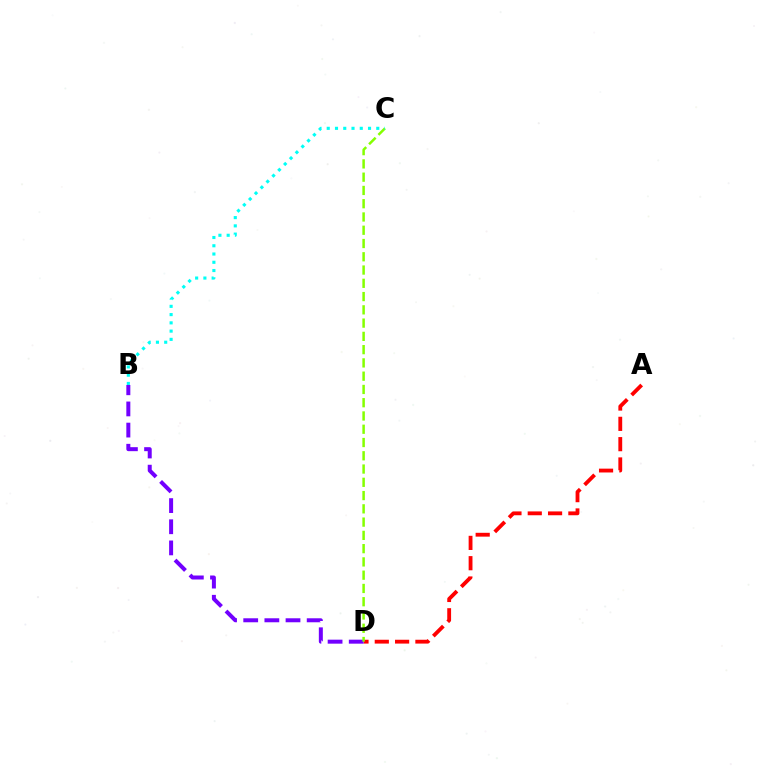{('A', 'D'): [{'color': '#ff0000', 'line_style': 'dashed', 'thickness': 2.76}], ('B', 'D'): [{'color': '#7200ff', 'line_style': 'dashed', 'thickness': 2.87}], ('C', 'D'): [{'color': '#84ff00', 'line_style': 'dashed', 'thickness': 1.8}], ('B', 'C'): [{'color': '#00fff6', 'line_style': 'dotted', 'thickness': 2.24}]}